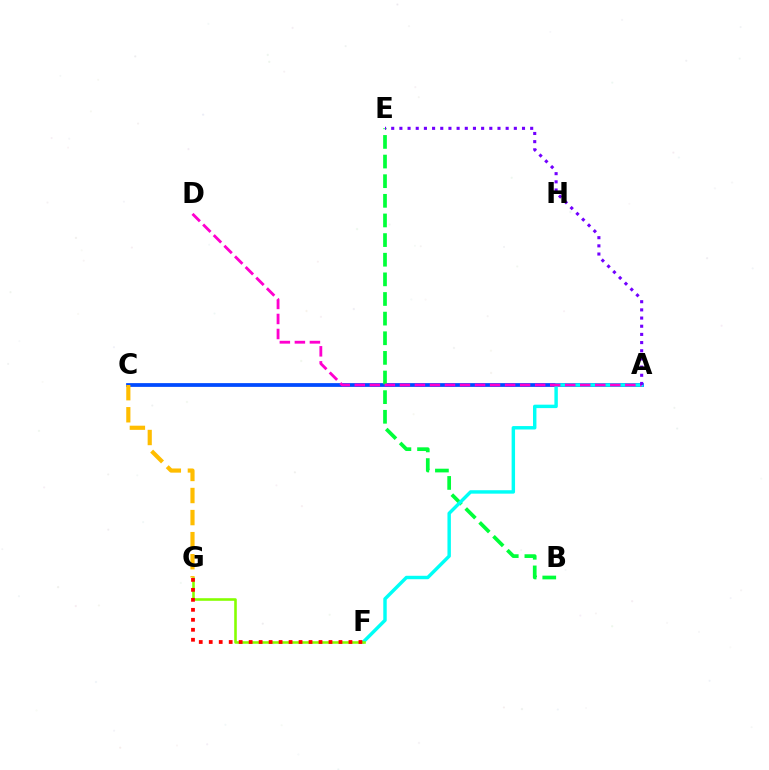{('A', 'C'): [{'color': '#004bff', 'line_style': 'solid', 'thickness': 2.7}], ('B', 'E'): [{'color': '#00ff39', 'line_style': 'dashed', 'thickness': 2.67}], ('A', 'F'): [{'color': '#00fff6', 'line_style': 'solid', 'thickness': 2.47}], ('F', 'G'): [{'color': '#84ff00', 'line_style': 'solid', 'thickness': 1.86}, {'color': '#ff0000', 'line_style': 'dotted', 'thickness': 2.71}], ('C', 'G'): [{'color': '#ffbd00', 'line_style': 'dashed', 'thickness': 3.0}], ('A', 'D'): [{'color': '#ff00cf', 'line_style': 'dashed', 'thickness': 2.04}], ('A', 'E'): [{'color': '#7200ff', 'line_style': 'dotted', 'thickness': 2.22}]}